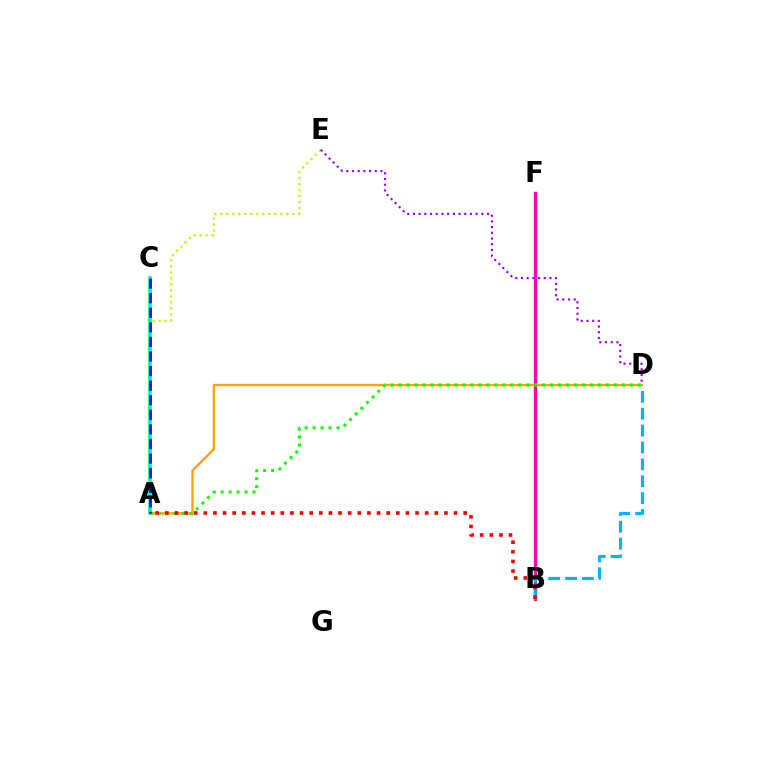{('A', 'E'): [{'color': '#b3ff00', 'line_style': 'dotted', 'thickness': 1.63}], ('A', 'C'): [{'color': '#00ff9d', 'line_style': 'solid', 'thickness': 2.64}, {'color': '#0010ff', 'line_style': 'dashed', 'thickness': 1.98}], ('B', 'F'): [{'color': '#ff00bd', 'line_style': 'solid', 'thickness': 2.45}], ('B', 'D'): [{'color': '#00b5ff', 'line_style': 'dashed', 'thickness': 2.29}], ('D', 'E'): [{'color': '#9b00ff', 'line_style': 'dotted', 'thickness': 1.55}], ('A', 'D'): [{'color': '#ffa500', 'line_style': 'solid', 'thickness': 1.73}, {'color': '#08ff00', 'line_style': 'dotted', 'thickness': 2.17}], ('A', 'B'): [{'color': '#ff0000', 'line_style': 'dotted', 'thickness': 2.62}]}